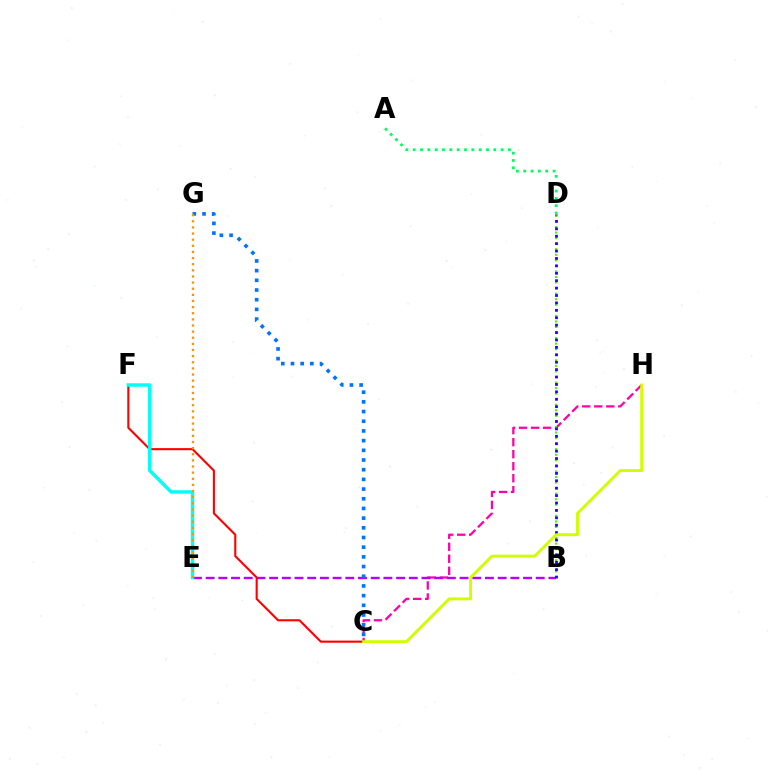{('C', 'H'): [{'color': '#ff00ac', 'line_style': 'dashed', 'thickness': 1.63}, {'color': '#d1ff00', 'line_style': 'solid', 'thickness': 2.1}], ('B', 'D'): [{'color': '#3dff00', 'line_style': 'dotted', 'thickness': 1.51}, {'color': '#2500ff', 'line_style': 'dotted', 'thickness': 2.01}], ('B', 'E'): [{'color': '#b900ff', 'line_style': 'dashed', 'thickness': 1.72}], ('C', 'F'): [{'color': '#ff0000', 'line_style': 'solid', 'thickness': 1.51}], ('E', 'F'): [{'color': '#00fff6', 'line_style': 'solid', 'thickness': 2.48}], ('C', 'G'): [{'color': '#0074ff', 'line_style': 'dotted', 'thickness': 2.63}], ('E', 'G'): [{'color': '#ff9400', 'line_style': 'dotted', 'thickness': 1.67}], ('A', 'D'): [{'color': '#00ff5c', 'line_style': 'dotted', 'thickness': 1.99}]}